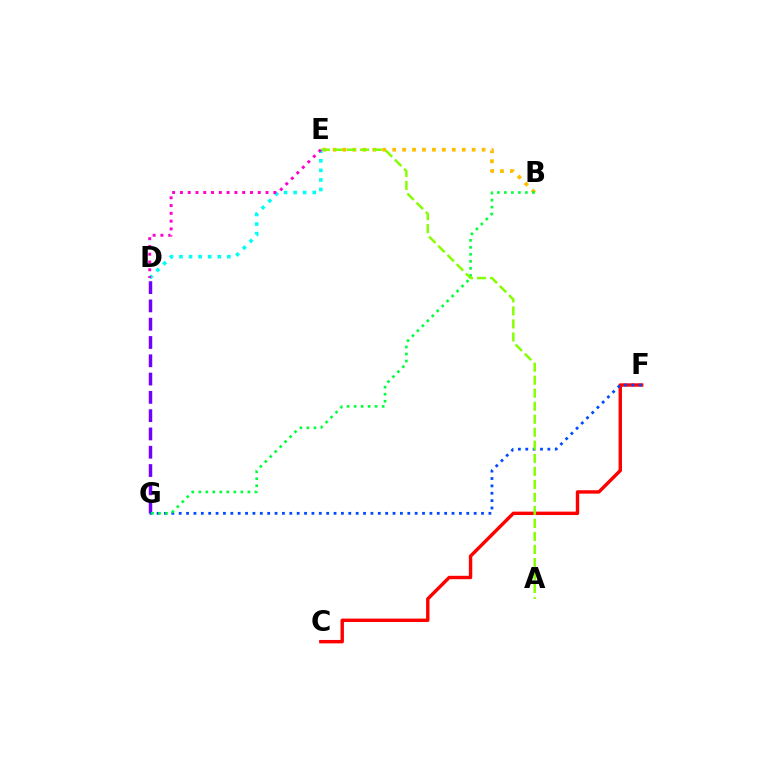{('B', 'E'): [{'color': '#ffbd00', 'line_style': 'dotted', 'thickness': 2.7}], ('C', 'F'): [{'color': '#ff0000', 'line_style': 'solid', 'thickness': 2.45}], ('D', 'G'): [{'color': '#7200ff', 'line_style': 'dashed', 'thickness': 2.48}], ('F', 'G'): [{'color': '#004bff', 'line_style': 'dotted', 'thickness': 2.0}], ('B', 'G'): [{'color': '#00ff39', 'line_style': 'dotted', 'thickness': 1.9}], ('A', 'E'): [{'color': '#84ff00', 'line_style': 'dashed', 'thickness': 1.77}], ('D', 'E'): [{'color': '#00fff6', 'line_style': 'dotted', 'thickness': 2.6}, {'color': '#ff00cf', 'line_style': 'dotted', 'thickness': 2.11}]}